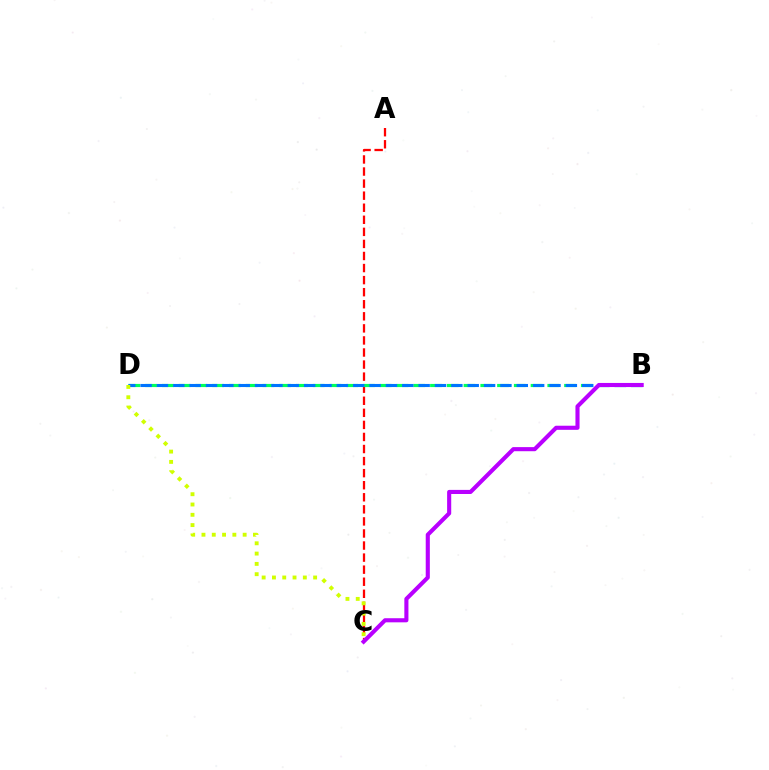{('A', 'C'): [{'color': '#ff0000', 'line_style': 'dashed', 'thickness': 1.64}], ('B', 'D'): [{'color': '#00ff5c', 'line_style': 'dashed', 'thickness': 2.28}, {'color': '#0074ff', 'line_style': 'dashed', 'thickness': 2.22}], ('C', 'D'): [{'color': '#d1ff00', 'line_style': 'dotted', 'thickness': 2.8}], ('B', 'C'): [{'color': '#b900ff', 'line_style': 'solid', 'thickness': 2.95}]}